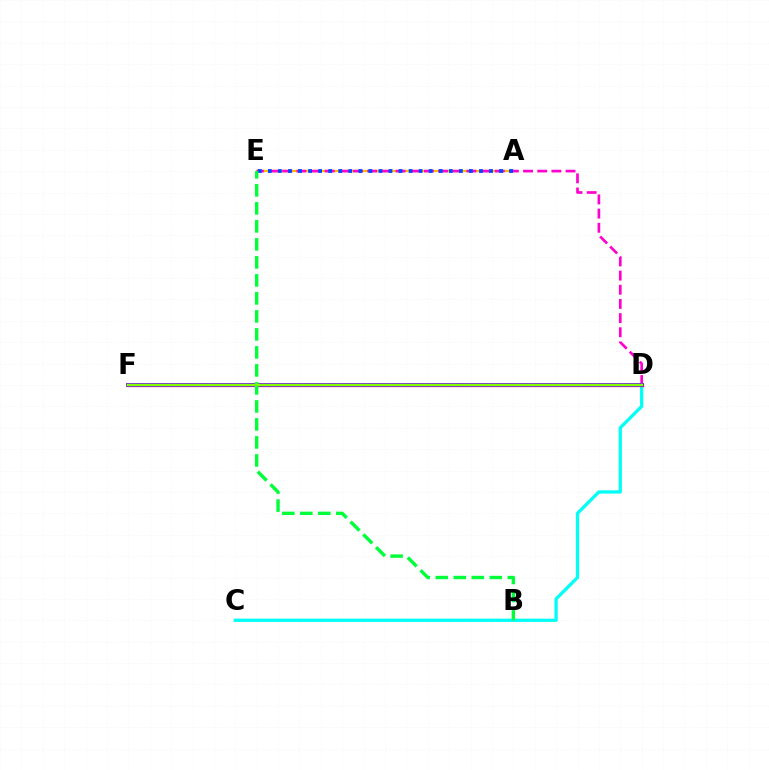{('C', 'D'): [{'color': '#00fff6', 'line_style': 'solid', 'thickness': 2.35}], ('D', 'F'): [{'color': '#ff0000', 'line_style': 'solid', 'thickness': 2.34}, {'color': '#7200ff', 'line_style': 'solid', 'thickness': 2.76}, {'color': '#84ff00', 'line_style': 'solid', 'thickness': 1.8}], ('A', 'E'): [{'color': '#ffbd00', 'line_style': 'solid', 'thickness': 1.65}, {'color': '#004bff', 'line_style': 'dotted', 'thickness': 2.73}], ('D', 'E'): [{'color': '#ff00cf', 'line_style': 'dashed', 'thickness': 1.92}], ('B', 'E'): [{'color': '#00ff39', 'line_style': 'dashed', 'thickness': 2.45}]}